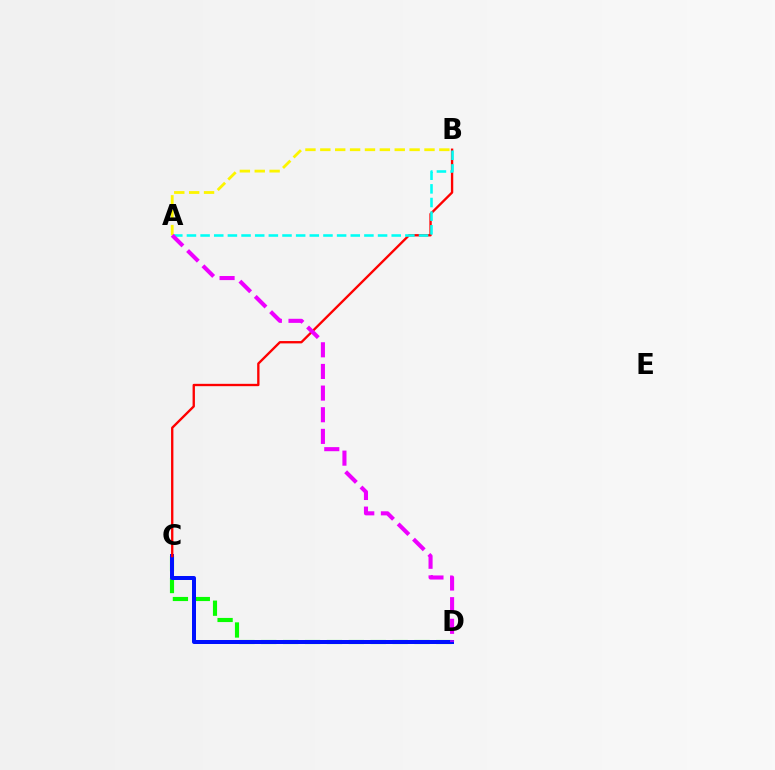{('C', 'D'): [{'color': '#08ff00', 'line_style': 'dashed', 'thickness': 2.97}, {'color': '#0010ff', 'line_style': 'solid', 'thickness': 2.87}], ('B', 'C'): [{'color': '#ff0000', 'line_style': 'solid', 'thickness': 1.69}], ('A', 'B'): [{'color': '#fcf500', 'line_style': 'dashed', 'thickness': 2.02}, {'color': '#00fff6', 'line_style': 'dashed', 'thickness': 1.85}], ('A', 'D'): [{'color': '#ee00ff', 'line_style': 'dashed', 'thickness': 2.94}]}